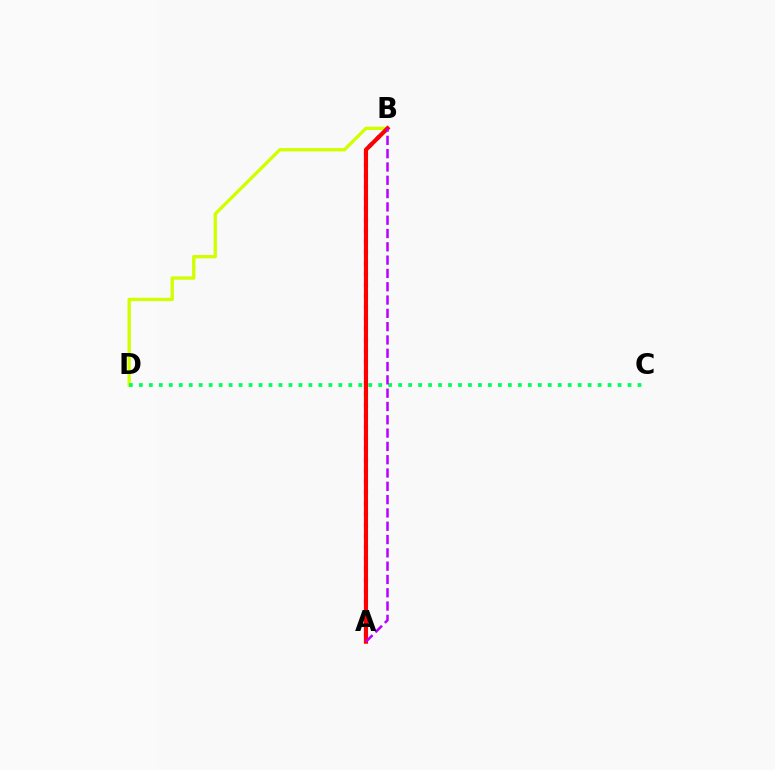{('A', 'B'): [{'color': '#0074ff', 'line_style': 'dotted', 'thickness': 2.97}, {'color': '#ff0000', 'line_style': 'solid', 'thickness': 2.98}, {'color': '#b900ff', 'line_style': 'dashed', 'thickness': 1.81}], ('B', 'D'): [{'color': '#d1ff00', 'line_style': 'solid', 'thickness': 2.4}], ('C', 'D'): [{'color': '#00ff5c', 'line_style': 'dotted', 'thickness': 2.71}]}